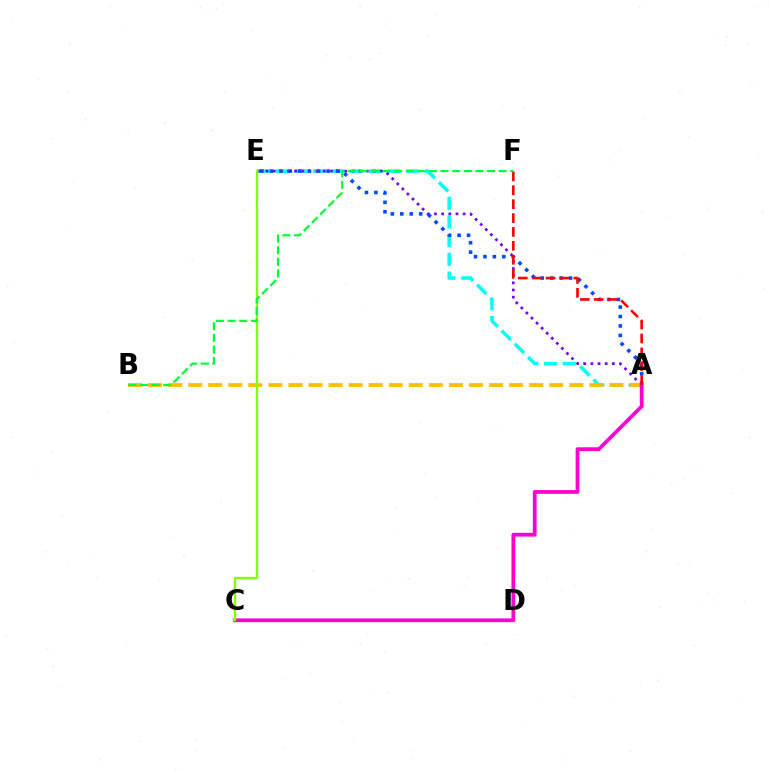{('A', 'E'): [{'color': '#00fff6', 'line_style': 'dashed', 'thickness': 2.54}, {'color': '#7200ff', 'line_style': 'dotted', 'thickness': 1.95}, {'color': '#004bff', 'line_style': 'dotted', 'thickness': 2.57}], ('A', 'B'): [{'color': '#ffbd00', 'line_style': 'dashed', 'thickness': 2.73}], ('A', 'C'): [{'color': '#ff00cf', 'line_style': 'solid', 'thickness': 2.71}], ('A', 'F'): [{'color': '#ff0000', 'line_style': 'dashed', 'thickness': 1.89}], ('C', 'E'): [{'color': '#84ff00', 'line_style': 'solid', 'thickness': 1.65}], ('B', 'F'): [{'color': '#00ff39', 'line_style': 'dashed', 'thickness': 1.58}]}